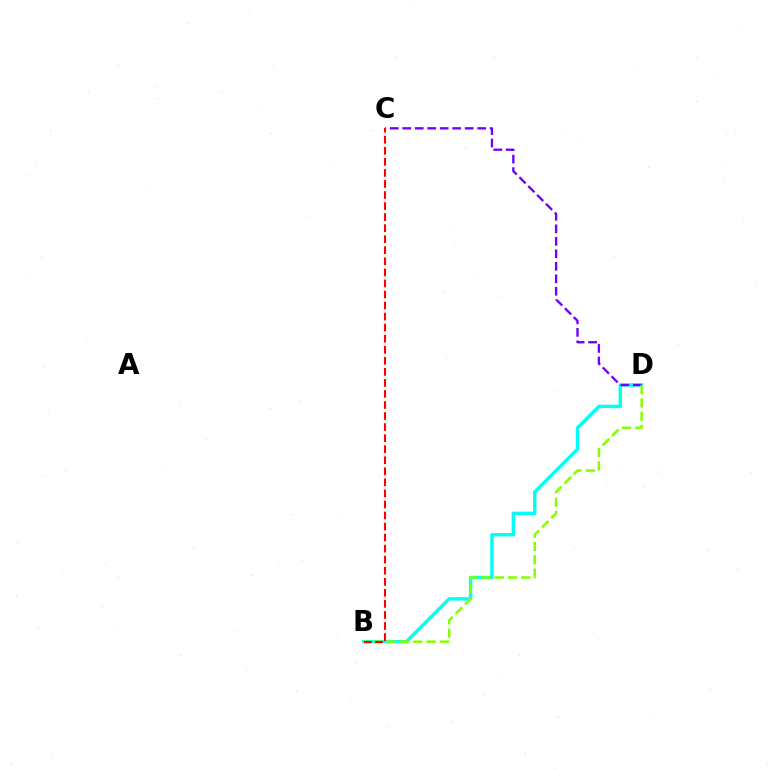{('B', 'D'): [{'color': '#00fff6', 'line_style': 'solid', 'thickness': 2.46}, {'color': '#84ff00', 'line_style': 'dashed', 'thickness': 1.81}], ('C', 'D'): [{'color': '#7200ff', 'line_style': 'dashed', 'thickness': 1.7}], ('B', 'C'): [{'color': '#ff0000', 'line_style': 'dashed', 'thickness': 1.5}]}